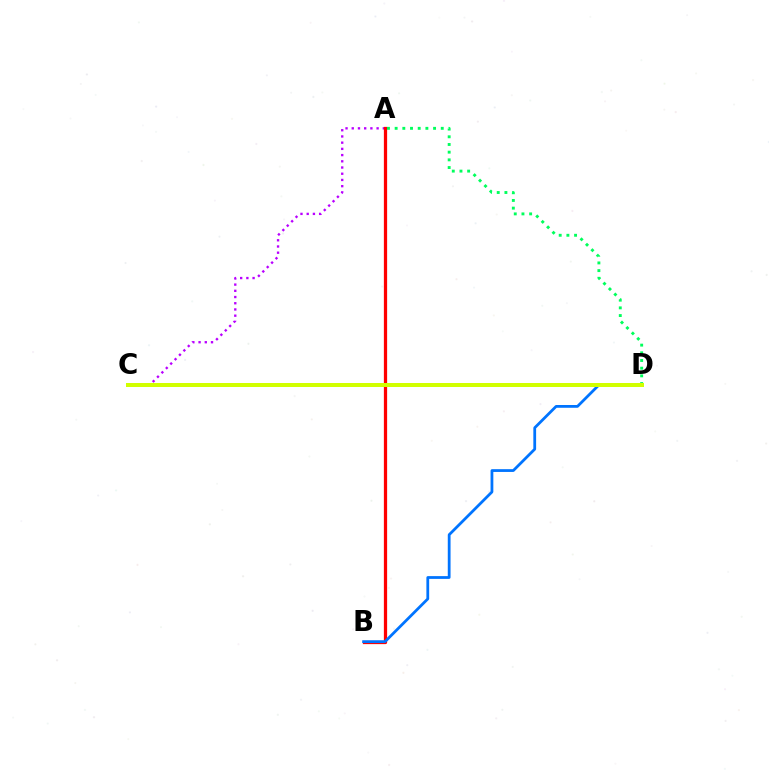{('A', 'C'): [{'color': '#b900ff', 'line_style': 'dotted', 'thickness': 1.69}], ('A', 'B'): [{'color': '#ff0000', 'line_style': 'solid', 'thickness': 2.34}], ('B', 'D'): [{'color': '#0074ff', 'line_style': 'solid', 'thickness': 2.0}], ('A', 'D'): [{'color': '#00ff5c', 'line_style': 'dotted', 'thickness': 2.09}], ('C', 'D'): [{'color': '#d1ff00', 'line_style': 'solid', 'thickness': 2.88}]}